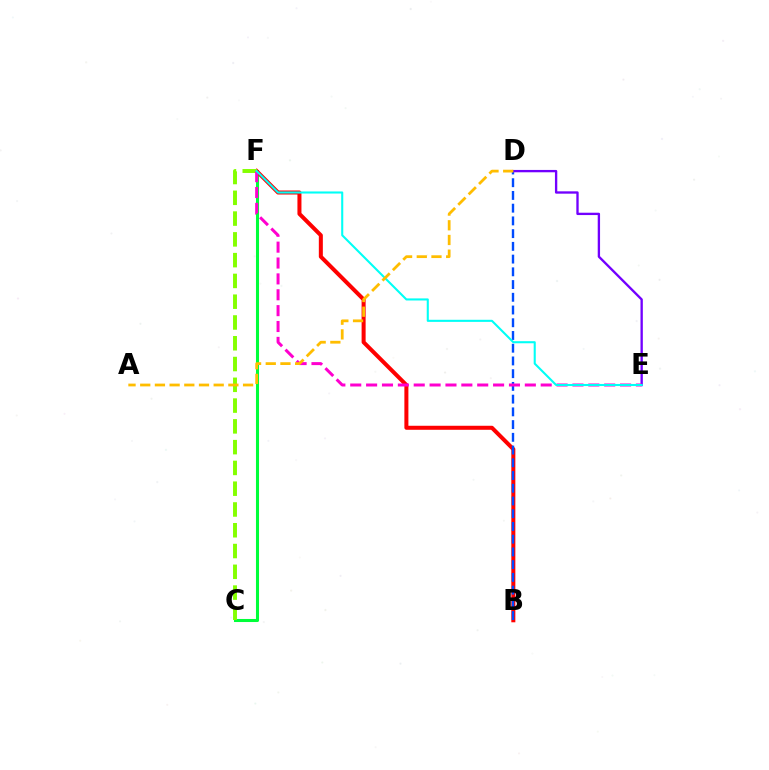{('C', 'F'): [{'color': '#00ff39', 'line_style': 'solid', 'thickness': 2.2}, {'color': '#84ff00', 'line_style': 'dashed', 'thickness': 2.82}], ('B', 'F'): [{'color': '#ff0000', 'line_style': 'solid', 'thickness': 2.89}], ('B', 'D'): [{'color': '#004bff', 'line_style': 'dashed', 'thickness': 1.73}], ('D', 'E'): [{'color': '#7200ff', 'line_style': 'solid', 'thickness': 1.69}], ('E', 'F'): [{'color': '#ff00cf', 'line_style': 'dashed', 'thickness': 2.16}, {'color': '#00fff6', 'line_style': 'solid', 'thickness': 1.5}], ('A', 'D'): [{'color': '#ffbd00', 'line_style': 'dashed', 'thickness': 2.0}]}